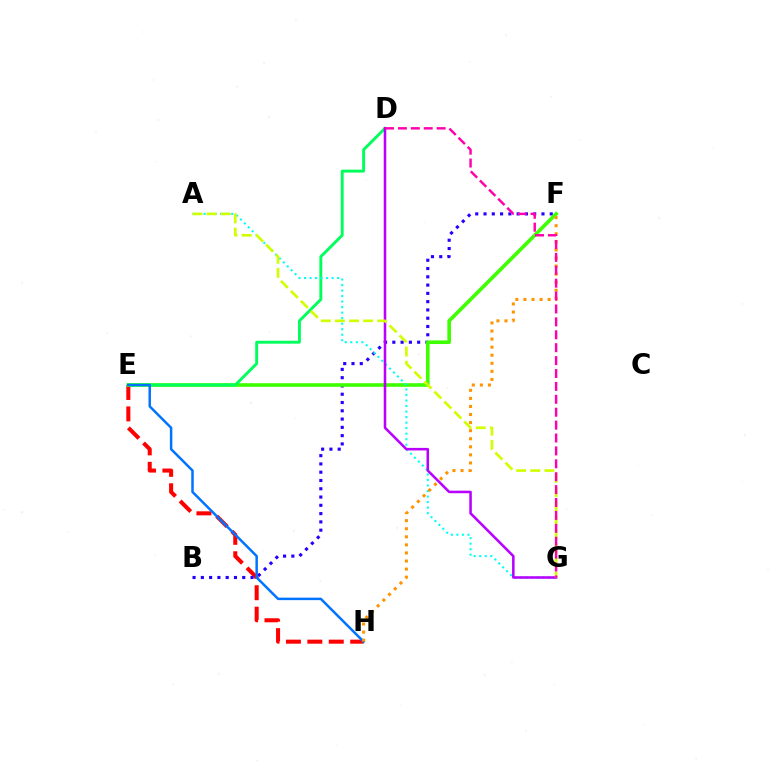{('E', 'H'): [{'color': '#ff0000', 'line_style': 'dashed', 'thickness': 2.91}, {'color': '#0074ff', 'line_style': 'solid', 'thickness': 1.79}], ('B', 'F'): [{'color': '#2500ff', 'line_style': 'dotted', 'thickness': 2.25}], ('E', 'F'): [{'color': '#3dff00', 'line_style': 'solid', 'thickness': 2.6}], ('D', 'E'): [{'color': '#00ff5c', 'line_style': 'solid', 'thickness': 2.09}], ('A', 'G'): [{'color': '#00fff6', 'line_style': 'dotted', 'thickness': 1.5}, {'color': '#d1ff00', 'line_style': 'dashed', 'thickness': 1.92}], ('D', 'G'): [{'color': '#b900ff', 'line_style': 'solid', 'thickness': 1.83}, {'color': '#ff00ac', 'line_style': 'dashed', 'thickness': 1.75}], ('F', 'H'): [{'color': '#ff9400', 'line_style': 'dotted', 'thickness': 2.19}]}